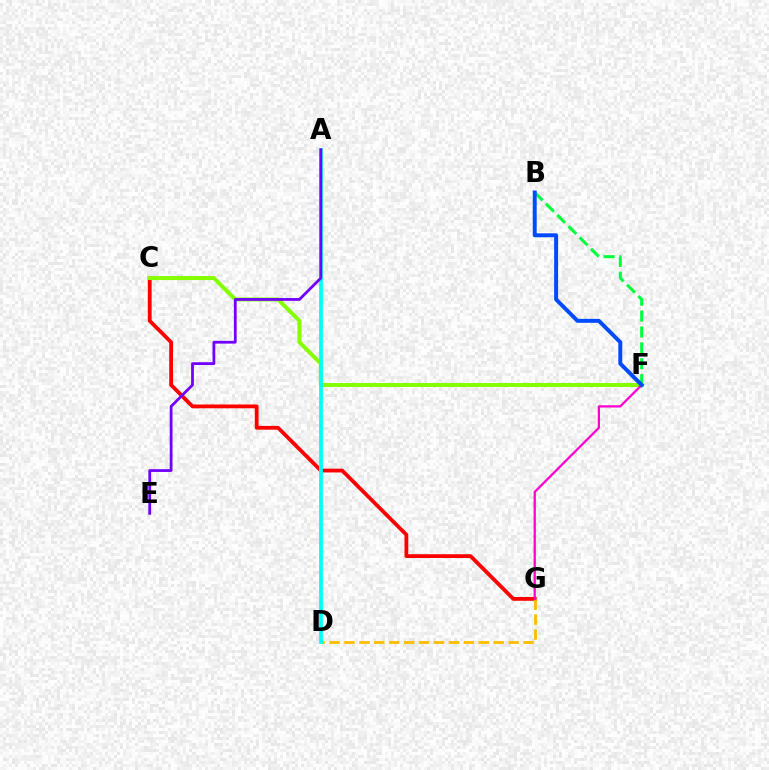{('C', 'G'): [{'color': '#ff0000', 'line_style': 'solid', 'thickness': 2.73}], ('C', 'F'): [{'color': '#84ff00', 'line_style': 'solid', 'thickness': 2.86}], ('D', 'G'): [{'color': '#ffbd00', 'line_style': 'dashed', 'thickness': 2.03}], ('A', 'D'): [{'color': '#00fff6', 'line_style': 'solid', 'thickness': 2.7}], ('B', 'F'): [{'color': '#00ff39', 'line_style': 'dashed', 'thickness': 2.16}, {'color': '#004bff', 'line_style': 'solid', 'thickness': 2.84}], ('F', 'G'): [{'color': '#ff00cf', 'line_style': 'solid', 'thickness': 1.63}], ('A', 'E'): [{'color': '#7200ff', 'line_style': 'solid', 'thickness': 2.0}]}